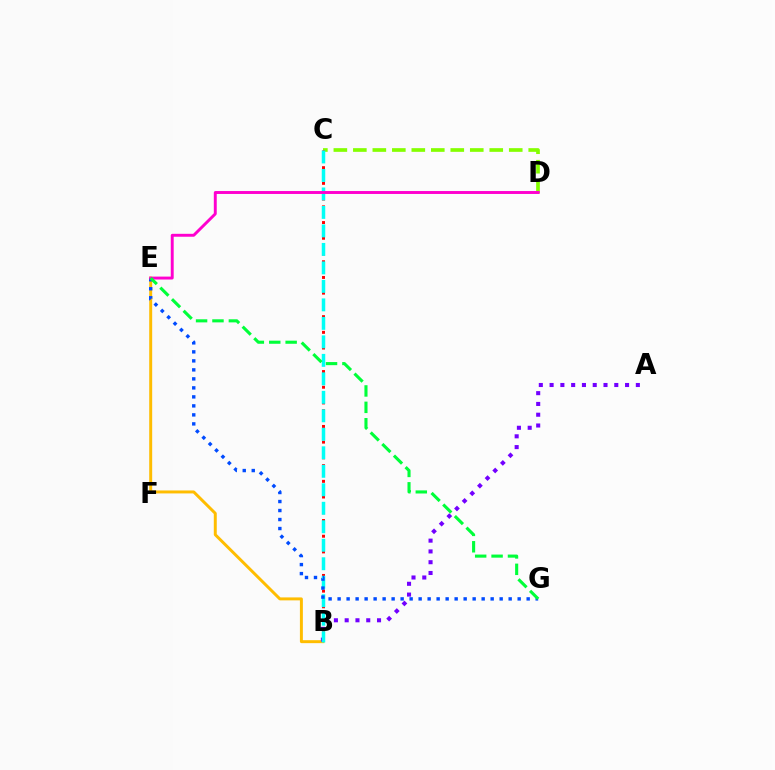{('B', 'E'): [{'color': '#ffbd00', 'line_style': 'solid', 'thickness': 2.13}], ('C', 'D'): [{'color': '#84ff00', 'line_style': 'dashed', 'thickness': 2.65}], ('A', 'B'): [{'color': '#7200ff', 'line_style': 'dotted', 'thickness': 2.93}], ('B', 'C'): [{'color': '#ff0000', 'line_style': 'dotted', 'thickness': 2.13}, {'color': '#00fff6', 'line_style': 'dashed', 'thickness': 2.51}], ('E', 'G'): [{'color': '#004bff', 'line_style': 'dotted', 'thickness': 2.45}, {'color': '#00ff39', 'line_style': 'dashed', 'thickness': 2.23}], ('D', 'E'): [{'color': '#ff00cf', 'line_style': 'solid', 'thickness': 2.1}]}